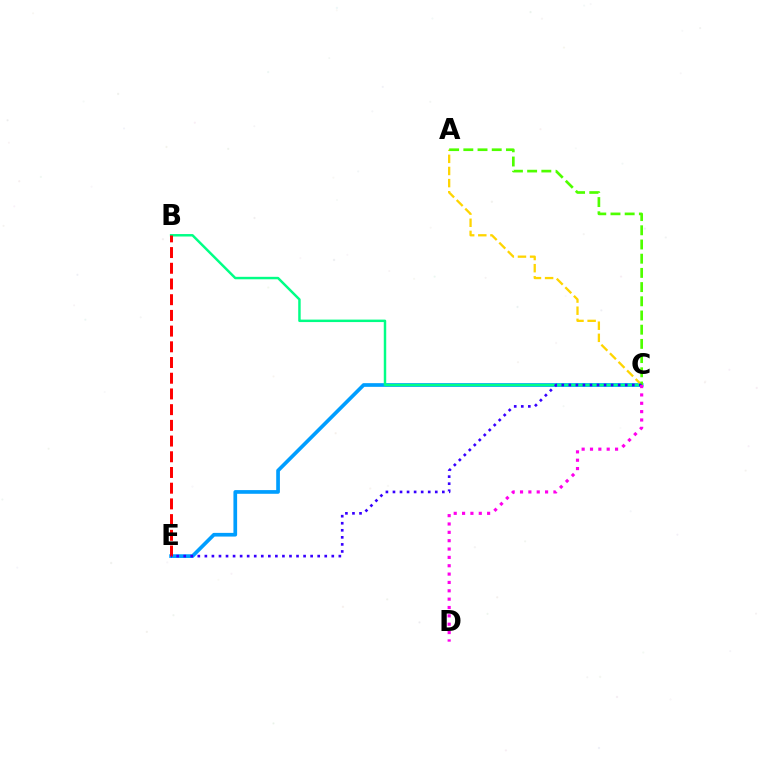{('C', 'E'): [{'color': '#009eff', 'line_style': 'solid', 'thickness': 2.66}, {'color': '#3700ff', 'line_style': 'dotted', 'thickness': 1.92}], ('A', 'C'): [{'color': '#ffd500', 'line_style': 'dashed', 'thickness': 1.65}, {'color': '#4fff00', 'line_style': 'dashed', 'thickness': 1.93}], ('B', 'C'): [{'color': '#00ff86', 'line_style': 'solid', 'thickness': 1.77}], ('B', 'E'): [{'color': '#ff0000', 'line_style': 'dashed', 'thickness': 2.13}], ('C', 'D'): [{'color': '#ff00ed', 'line_style': 'dotted', 'thickness': 2.27}]}